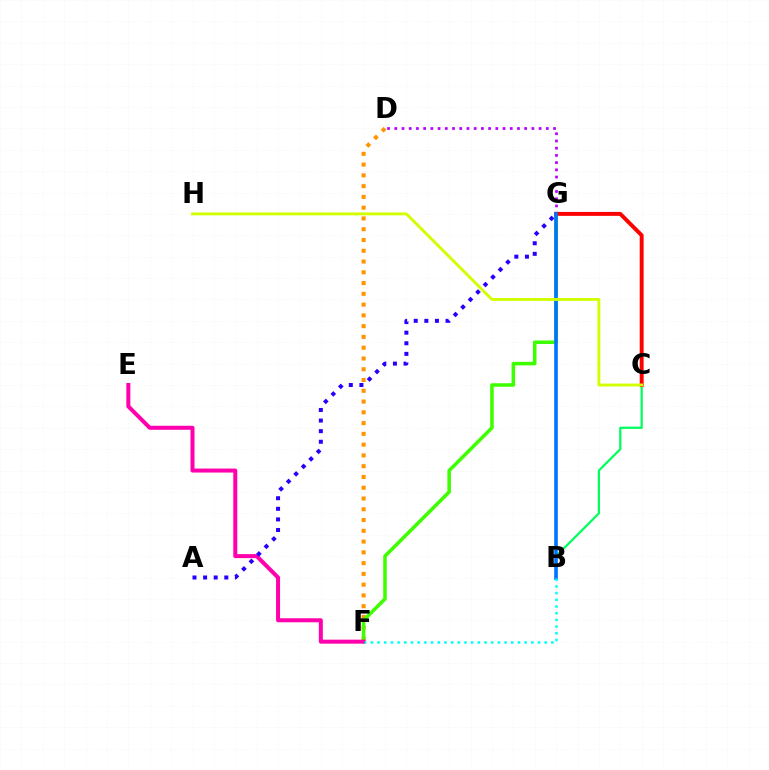{('D', 'G'): [{'color': '#b900ff', 'line_style': 'dotted', 'thickness': 1.96}], ('D', 'F'): [{'color': '#ff9400', 'line_style': 'dotted', 'thickness': 2.93}], ('F', 'G'): [{'color': '#3dff00', 'line_style': 'solid', 'thickness': 2.55}], ('B', 'C'): [{'color': '#00ff5c', 'line_style': 'solid', 'thickness': 1.6}], ('C', 'G'): [{'color': '#ff0000', 'line_style': 'solid', 'thickness': 2.83}], ('E', 'F'): [{'color': '#ff00ac', 'line_style': 'solid', 'thickness': 2.88}], ('A', 'G'): [{'color': '#2500ff', 'line_style': 'dotted', 'thickness': 2.88}], ('B', 'G'): [{'color': '#0074ff', 'line_style': 'solid', 'thickness': 2.61}], ('B', 'F'): [{'color': '#00fff6', 'line_style': 'dotted', 'thickness': 1.82}], ('C', 'H'): [{'color': '#d1ff00', 'line_style': 'solid', 'thickness': 2.08}]}